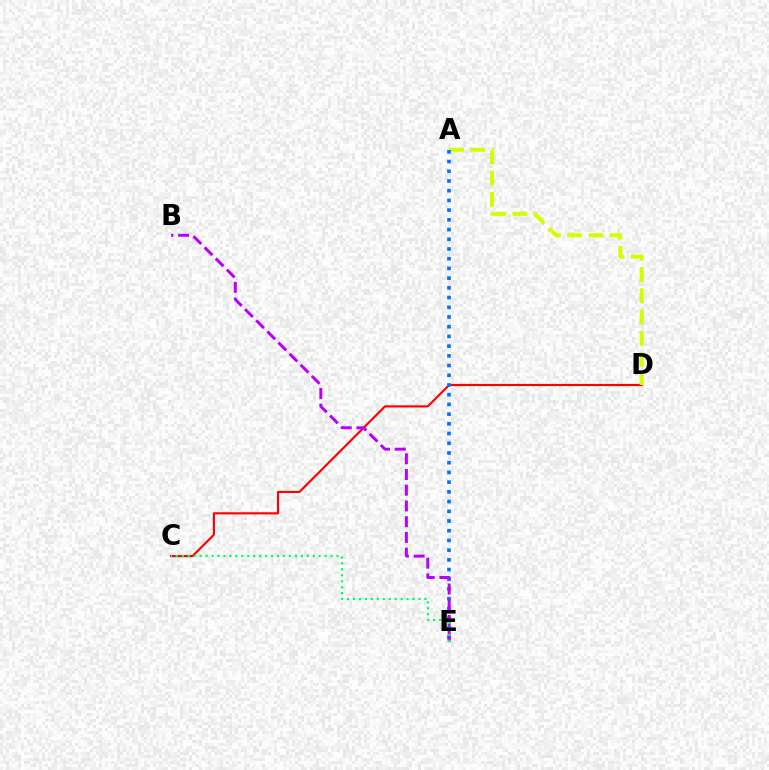{('C', 'D'): [{'color': '#ff0000', 'line_style': 'solid', 'thickness': 1.54}], ('A', 'D'): [{'color': '#d1ff00', 'line_style': 'dashed', 'thickness': 2.88}], ('A', 'E'): [{'color': '#0074ff', 'line_style': 'dotted', 'thickness': 2.64}], ('B', 'E'): [{'color': '#b900ff', 'line_style': 'dashed', 'thickness': 2.14}], ('C', 'E'): [{'color': '#00ff5c', 'line_style': 'dotted', 'thickness': 1.62}]}